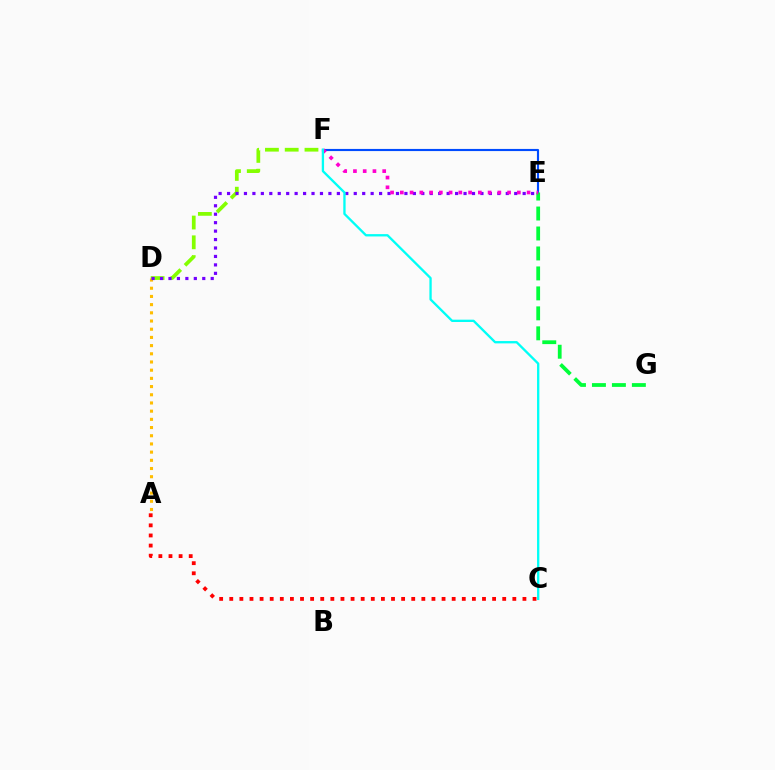{('E', 'F'): [{'color': '#004bff', 'line_style': 'solid', 'thickness': 1.54}, {'color': '#ff00cf', 'line_style': 'dotted', 'thickness': 2.65}], ('E', 'G'): [{'color': '#00ff39', 'line_style': 'dashed', 'thickness': 2.71}], ('D', 'F'): [{'color': '#84ff00', 'line_style': 'dashed', 'thickness': 2.69}], ('A', 'C'): [{'color': '#ff0000', 'line_style': 'dotted', 'thickness': 2.75}], ('A', 'D'): [{'color': '#ffbd00', 'line_style': 'dotted', 'thickness': 2.23}], ('D', 'E'): [{'color': '#7200ff', 'line_style': 'dotted', 'thickness': 2.29}], ('C', 'F'): [{'color': '#00fff6', 'line_style': 'solid', 'thickness': 1.67}]}